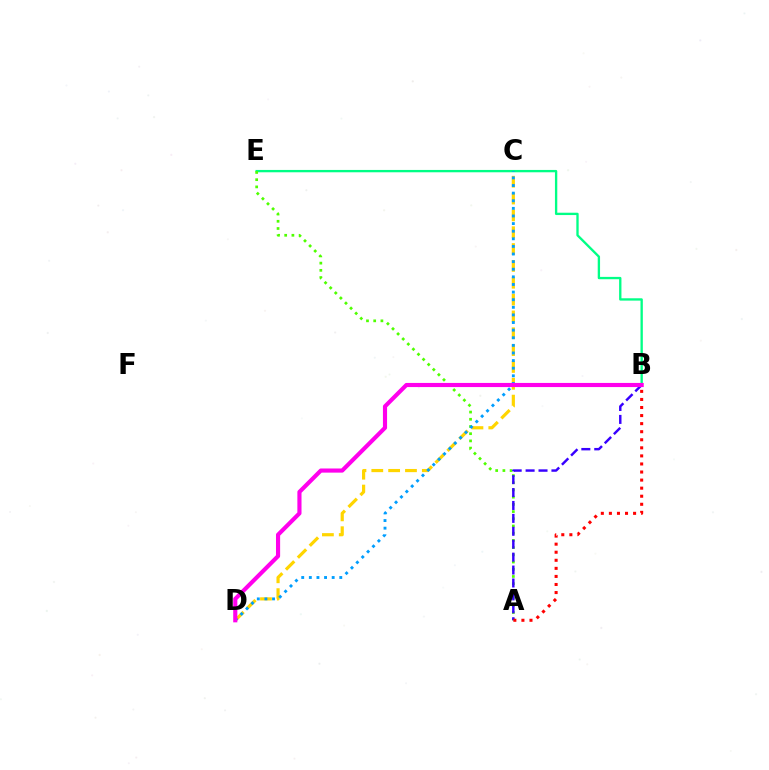{('B', 'E'): [{'color': '#00ff86', 'line_style': 'solid', 'thickness': 1.68}], ('A', 'E'): [{'color': '#4fff00', 'line_style': 'dotted', 'thickness': 1.96}], ('A', 'B'): [{'color': '#3700ff', 'line_style': 'dashed', 'thickness': 1.75}, {'color': '#ff0000', 'line_style': 'dotted', 'thickness': 2.19}], ('C', 'D'): [{'color': '#ffd500', 'line_style': 'dashed', 'thickness': 2.29}, {'color': '#009eff', 'line_style': 'dotted', 'thickness': 2.07}], ('B', 'D'): [{'color': '#ff00ed', 'line_style': 'solid', 'thickness': 2.98}]}